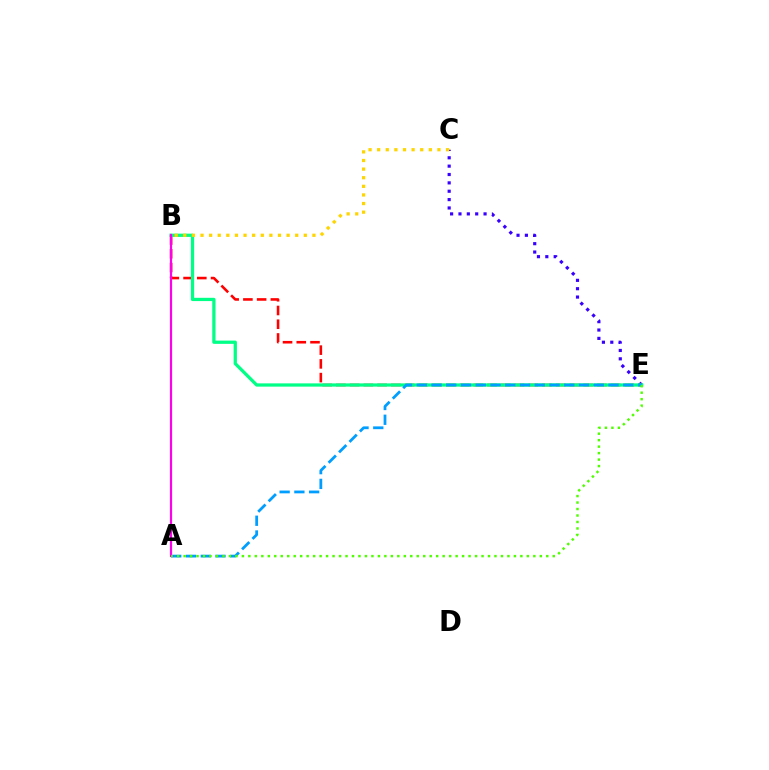{('C', 'E'): [{'color': '#3700ff', 'line_style': 'dotted', 'thickness': 2.27}], ('B', 'E'): [{'color': '#ff0000', 'line_style': 'dashed', 'thickness': 1.87}, {'color': '#00ff86', 'line_style': 'solid', 'thickness': 2.35}], ('A', 'E'): [{'color': '#009eff', 'line_style': 'dashed', 'thickness': 2.0}, {'color': '#4fff00', 'line_style': 'dotted', 'thickness': 1.76}], ('B', 'C'): [{'color': '#ffd500', 'line_style': 'dotted', 'thickness': 2.34}], ('A', 'B'): [{'color': '#ff00ed', 'line_style': 'solid', 'thickness': 1.58}]}